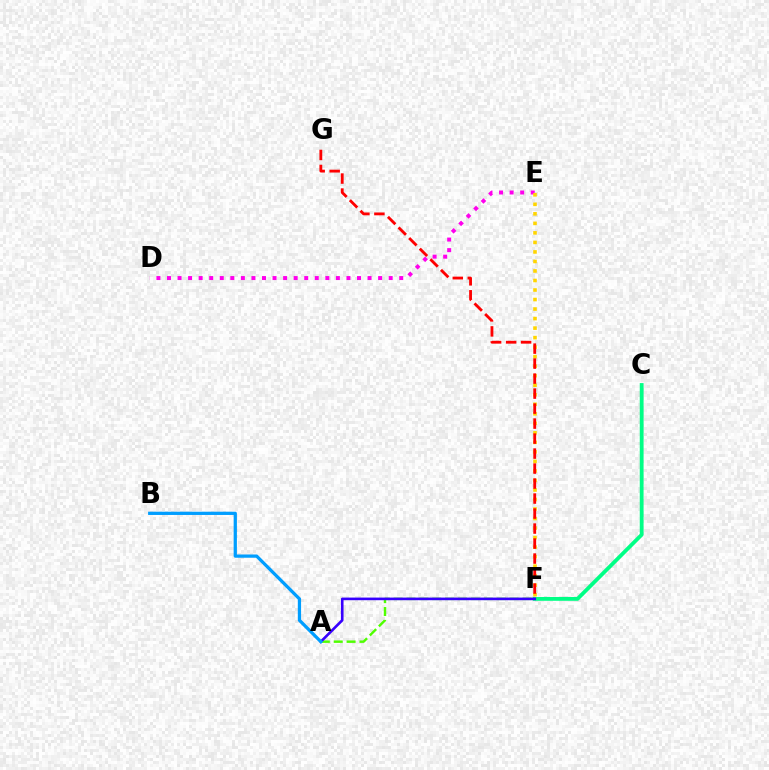{('D', 'E'): [{'color': '#ff00ed', 'line_style': 'dotted', 'thickness': 2.87}], ('A', 'F'): [{'color': '#4fff00', 'line_style': 'dashed', 'thickness': 1.75}, {'color': '#3700ff', 'line_style': 'solid', 'thickness': 1.89}], ('E', 'F'): [{'color': '#ffd500', 'line_style': 'dotted', 'thickness': 2.59}], ('C', 'F'): [{'color': '#00ff86', 'line_style': 'solid', 'thickness': 2.75}], ('F', 'G'): [{'color': '#ff0000', 'line_style': 'dashed', 'thickness': 2.04}], ('A', 'B'): [{'color': '#009eff', 'line_style': 'solid', 'thickness': 2.34}]}